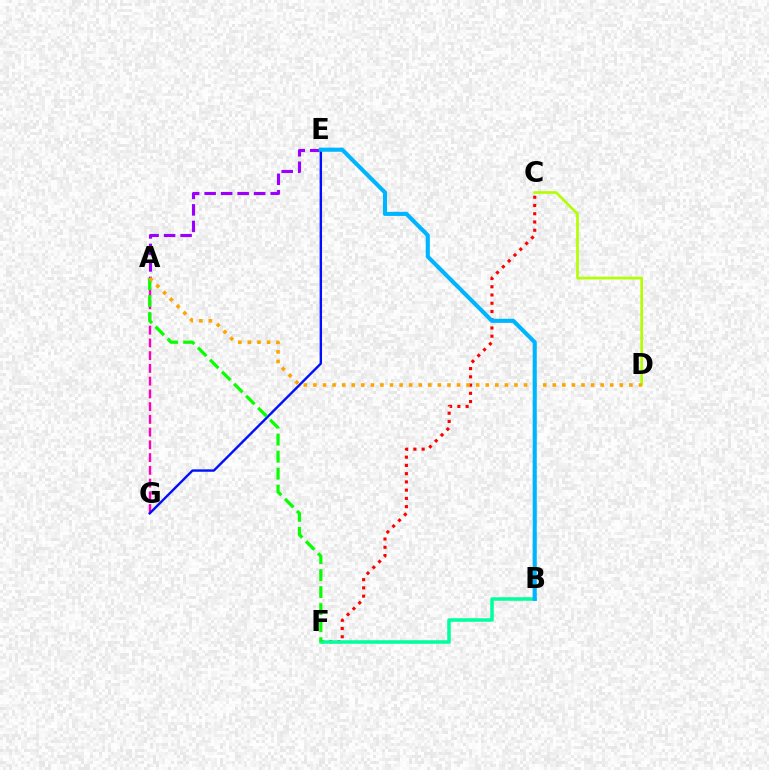{('A', 'G'): [{'color': '#ff00bd', 'line_style': 'dashed', 'thickness': 1.73}], ('C', 'D'): [{'color': '#b3ff00', 'line_style': 'solid', 'thickness': 1.91}], ('A', 'E'): [{'color': '#9b00ff', 'line_style': 'dashed', 'thickness': 2.24}], ('C', 'F'): [{'color': '#ff0000', 'line_style': 'dotted', 'thickness': 2.24}], ('E', 'G'): [{'color': '#0010ff', 'line_style': 'solid', 'thickness': 1.73}], ('B', 'F'): [{'color': '#00ff9d', 'line_style': 'solid', 'thickness': 2.54}], ('A', 'F'): [{'color': '#08ff00', 'line_style': 'dashed', 'thickness': 2.31}], ('A', 'D'): [{'color': '#ffa500', 'line_style': 'dotted', 'thickness': 2.6}], ('B', 'E'): [{'color': '#00b5ff', 'line_style': 'solid', 'thickness': 2.95}]}